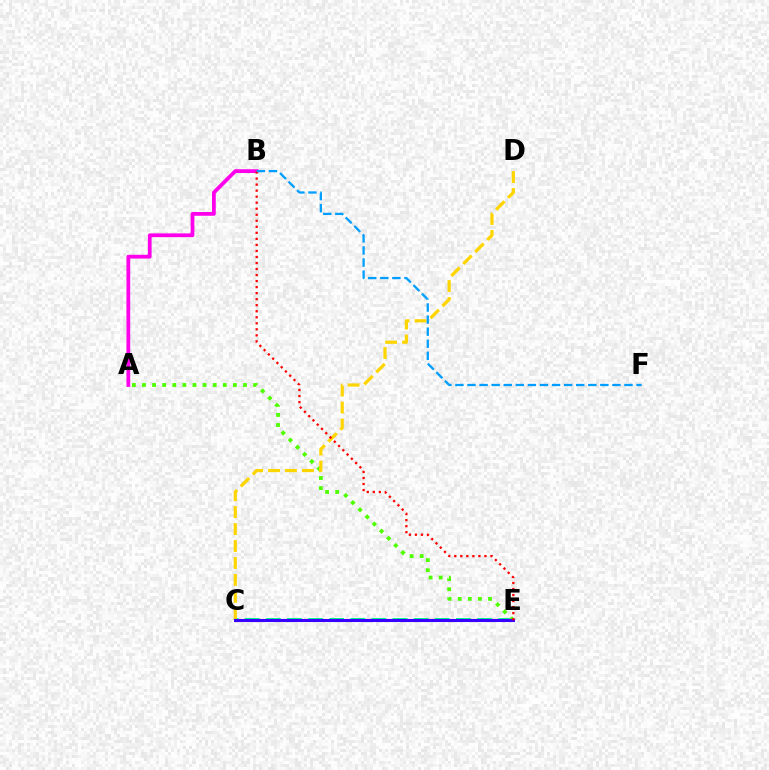{('A', 'B'): [{'color': '#ff00ed', 'line_style': 'solid', 'thickness': 2.71}], ('C', 'E'): [{'color': '#00ff86', 'line_style': 'dashed', 'thickness': 2.87}, {'color': '#3700ff', 'line_style': 'solid', 'thickness': 2.21}], ('A', 'E'): [{'color': '#4fff00', 'line_style': 'dotted', 'thickness': 2.74}], ('C', 'D'): [{'color': '#ffd500', 'line_style': 'dashed', 'thickness': 2.3}], ('B', 'E'): [{'color': '#ff0000', 'line_style': 'dotted', 'thickness': 1.64}], ('B', 'F'): [{'color': '#009eff', 'line_style': 'dashed', 'thickness': 1.64}]}